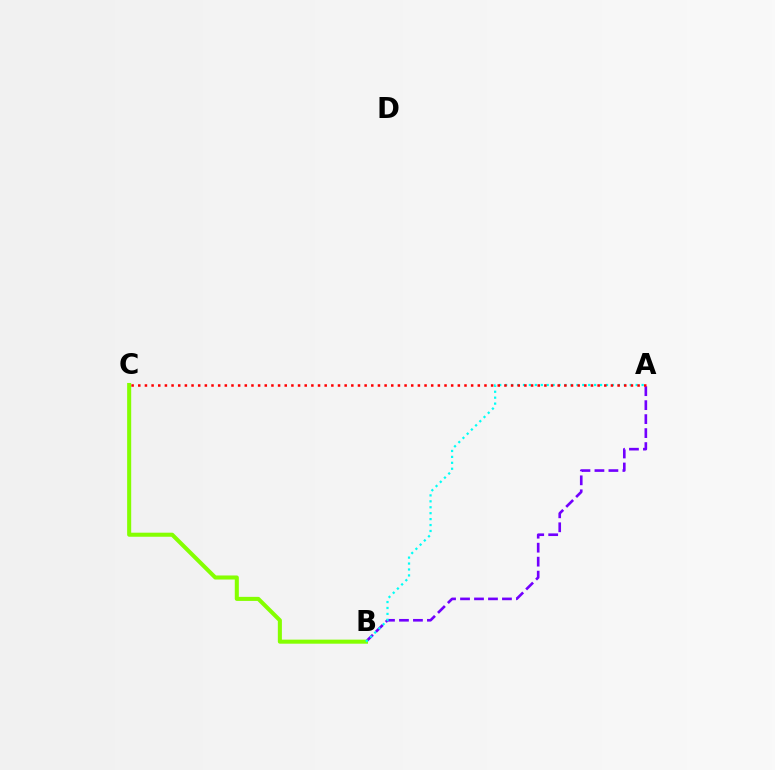{('A', 'B'): [{'color': '#7200ff', 'line_style': 'dashed', 'thickness': 1.9}, {'color': '#00fff6', 'line_style': 'dotted', 'thickness': 1.61}], ('B', 'C'): [{'color': '#84ff00', 'line_style': 'solid', 'thickness': 2.92}], ('A', 'C'): [{'color': '#ff0000', 'line_style': 'dotted', 'thickness': 1.81}]}